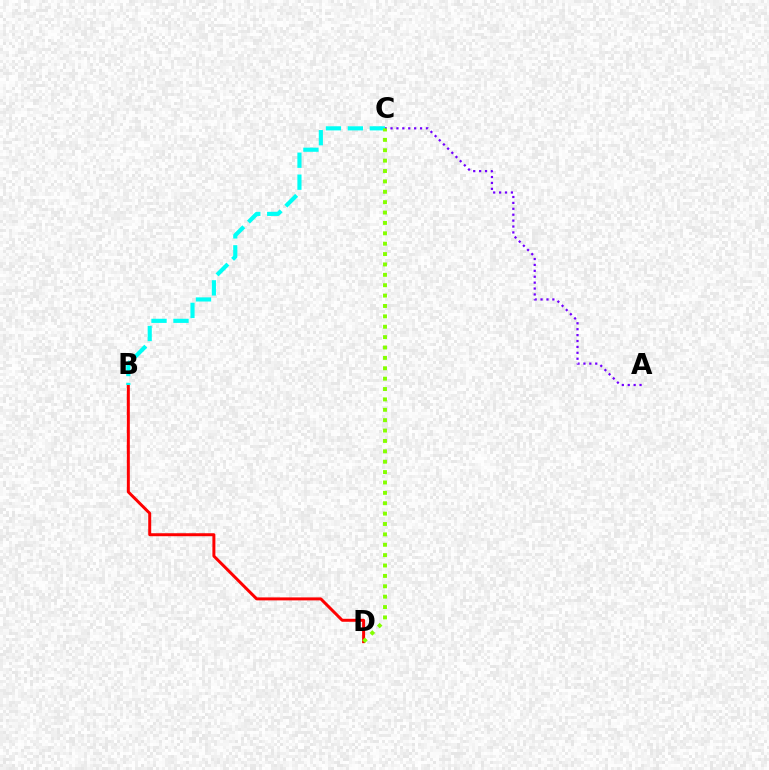{('A', 'C'): [{'color': '#7200ff', 'line_style': 'dotted', 'thickness': 1.61}], ('B', 'D'): [{'color': '#ff0000', 'line_style': 'solid', 'thickness': 2.14}], ('B', 'C'): [{'color': '#00fff6', 'line_style': 'dashed', 'thickness': 2.98}], ('C', 'D'): [{'color': '#84ff00', 'line_style': 'dotted', 'thickness': 2.82}]}